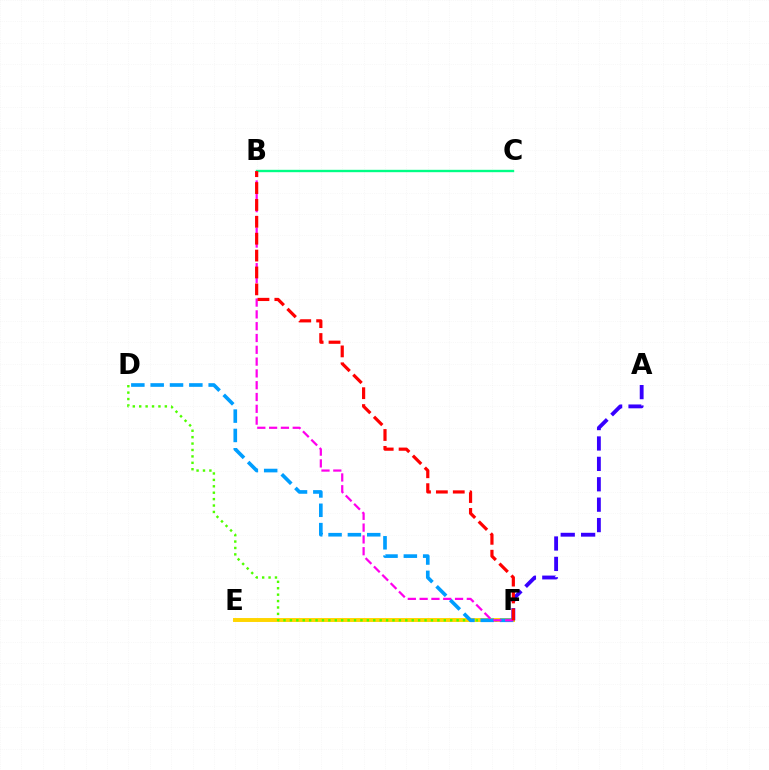{('E', 'F'): [{'color': '#ffd500', 'line_style': 'solid', 'thickness': 2.83}], ('A', 'F'): [{'color': '#3700ff', 'line_style': 'dashed', 'thickness': 2.77}], ('D', 'F'): [{'color': '#4fff00', 'line_style': 'dotted', 'thickness': 1.74}, {'color': '#009eff', 'line_style': 'dashed', 'thickness': 2.63}], ('B', 'F'): [{'color': '#ff00ed', 'line_style': 'dashed', 'thickness': 1.6}, {'color': '#ff0000', 'line_style': 'dashed', 'thickness': 2.29}], ('B', 'C'): [{'color': '#00ff86', 'line_style': 'solid', 'thickness': 1.71}]}